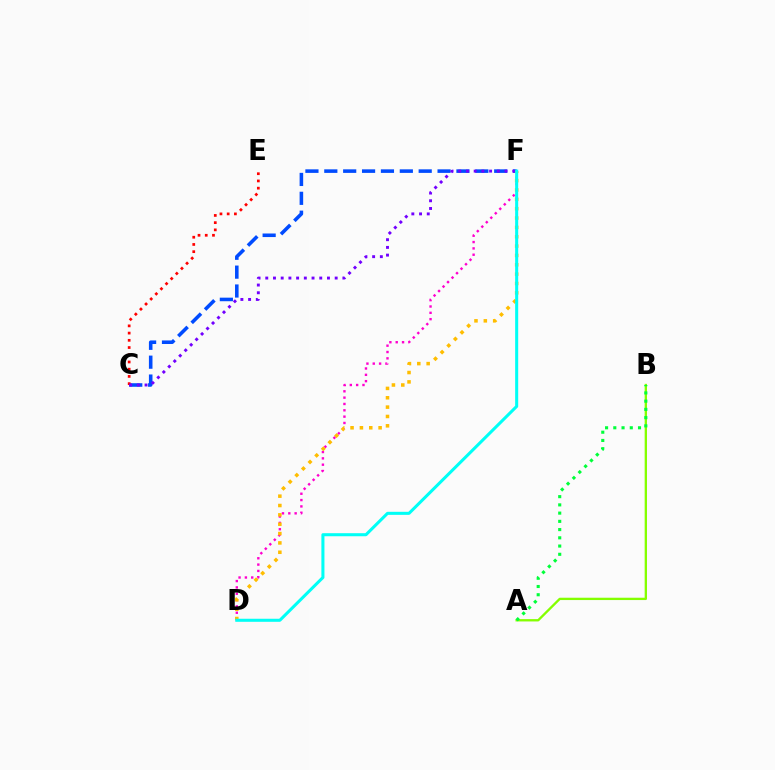{('C', 'F'): [{'color': '#004bff', 'line_style': 'dashed', 'thickness': 2.56}, {'color': '#7200ff', 'line_style': 'dotted', 'thickness': 2.1}], ('C', 'E'): [{'color': '#ff0000', 'line_style': 'dotted', 'thickness': 1.96}], ('D', 'F'): [{'color': '#ff00cf', 'line_style': 'dotted', 'thickness': 1.72}, {'color': '#ffbd00', 'line_style': 'dotted', 'thickness': 2.54}, {'color': '#00fff6', 'line_style': 'solid', 'thickness': 2.2}], ('A', 'B'): [{'color': '#84ff00', 'line_style': 'solid', 'thickness': 1.68}, {'color': '#00ff39', 'line_style': 'dotted', 'thickness': 2.24}]}